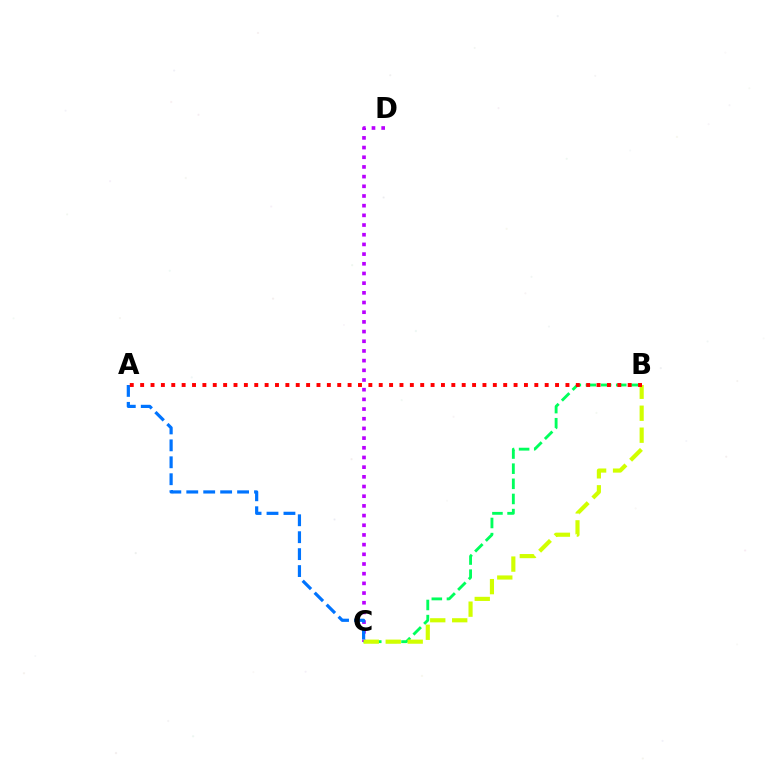{('C', 'D'): [{'color': '#b900ff', 'line_style': 'dotted', 'thickness': 2.63}], ('B', 'C'): [{'color': '#00ff5c', 'line_style': 'dashed', 'thickness': 2.06}, {'color': '#d1ff00', 'line_style': 'dashed', 'thickness': 2.98}], ('A', 'C'): [{'color': '#0074ff', 'line_style': 'dashed', 'thickness': 2.3}], ('A', 'B'): [{'color': '#ff0000', 'line_style': 'dotted', 'thickness': 2.82}]}